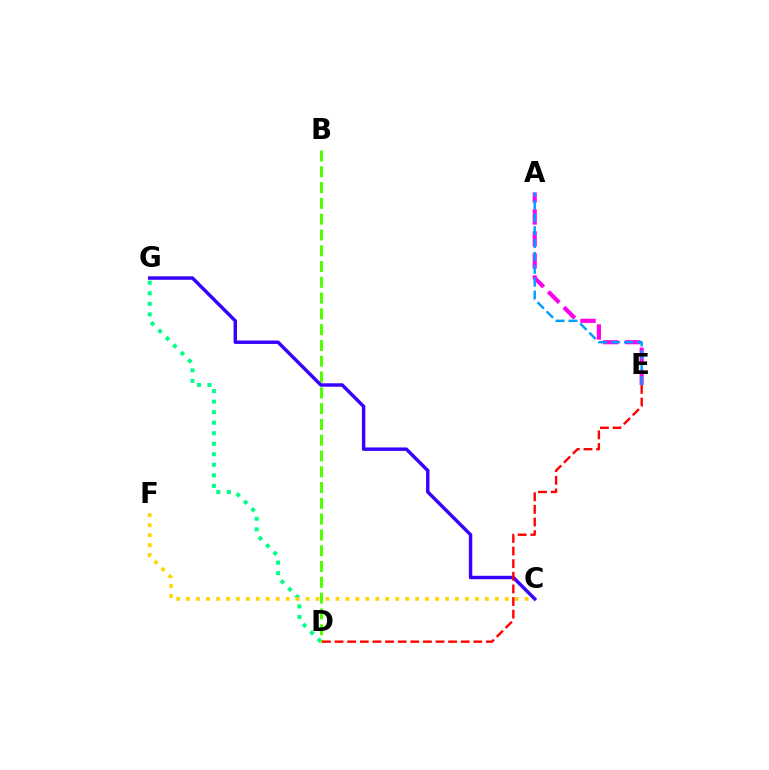{('D', 'G'): [{'color': '#00ff86', 'line_style': 'dotted', 'thickness': 2.86}], ('B', 'D'): [{'color': '#4fff00', 'line_style': 'dashed', 'thickness': 2.14}], ('C', 'F'): [{'color': '#ffd500', 'line_style': 'dotted', 'thickness': 2.71}], ('A', 'E'): [{'color': '#ff00ed', 'line_style': 'dashed', 'thickness': 2.99}, {'color': '#009eff', 'line_style': 'dashed', 'thickness': 1.75}], ('C', 'G'): [{'color': '#3700ff', 'line_style': 'solid', 'thickness': 2.47}], ('D', 'E'): [{'color': '#ff0000', 'line_style': 'dashed', 'thickness': 1.71}]}